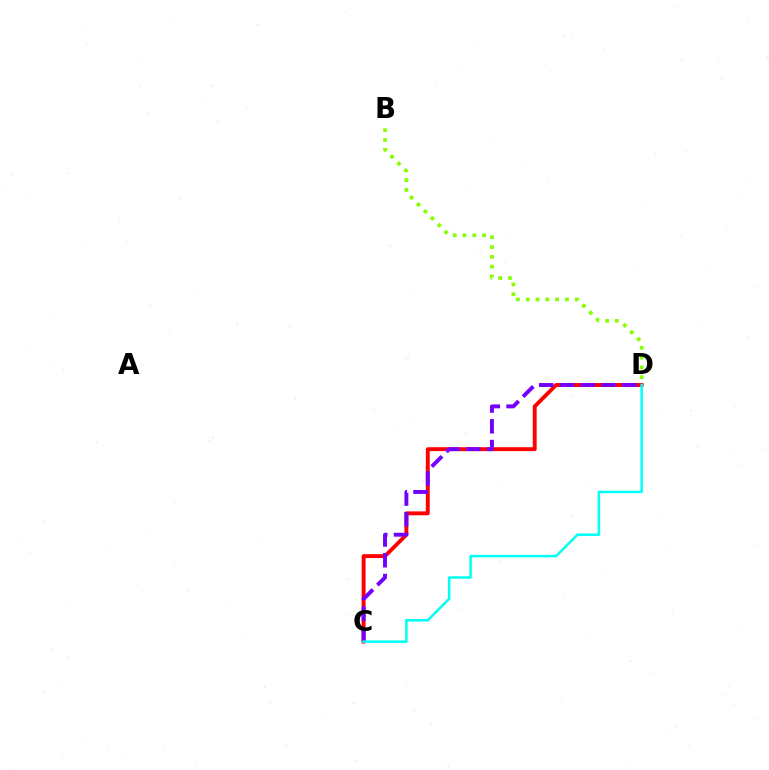{('C', 'D'): [{'color': '#ff0000', 'line_style': 'solid', 'thickness': 2.8}, {'color': '#7200ff', 'line_style': 'dashed', 'thickness': 2.82}, {'color': '#00fff6', 'line_style': 'solid', 'thickness': 1.82}], ('B', 'D'): [{'color': '#84ff00', 'line_style': 'dotted', 'thickness': 2.66}]}